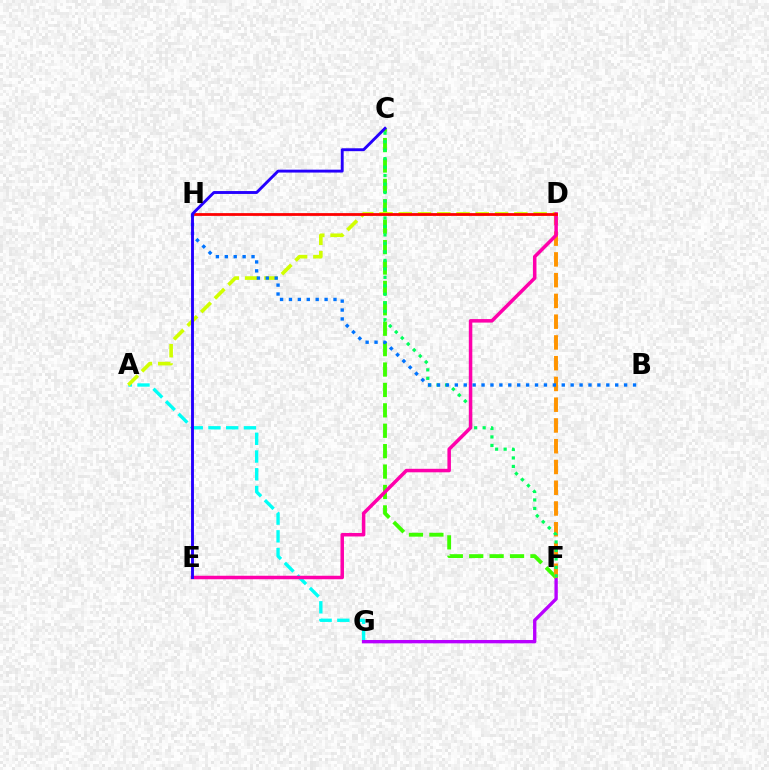{('A', 'G'): [{'color': '#00fff6', 'line_style': 'dashed', 'thickness': 2.41}], ('F', 'G'): [{'color': '#b900ff', 'line_style': 'solid', 'thickness': 2.41}], ('C', 'F'): [{'color': '#3dff00', 'line_style': 'dashed', 'thickness': 2.77}, {'color': '#00ff5c', 'line_style': 'dotted', 'thickness': 2.3}], ('D', 'F'): [{'color': '#ff9400', 'line_style': 'dashed', 'thickness': 2.82}], ('A', 'D'): [{'color': '#d1ff00', 'line_style': 'dashed', 'thickness': 2.62}], ('D', 'E'): [{'color': '#ff00ac', 'line_style': 'solid', 'thickness': 2.52}], ('D', 'H'): [{'color': '#ff0000', 'line_style': 'solid', 'thickness': 2.0}], ('B', 'H'): [{'color': '#0074ff', 'line_style': 'dotted', 'thickness': 2.42}], ('C', 'E'): [{'color': '#2500ff', 'line_style': 'solid', 'thickness': 2.08}]}